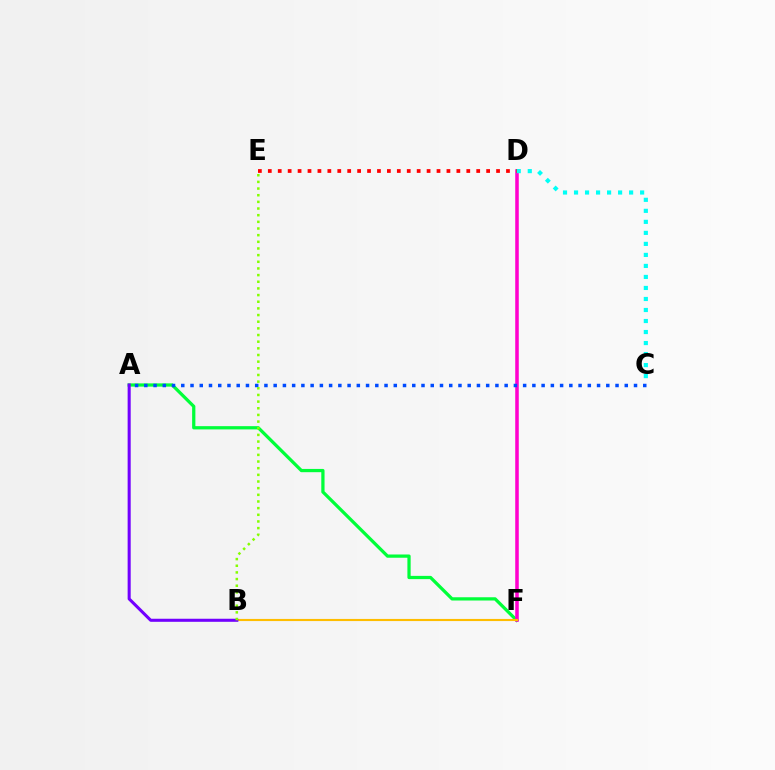{('A', 'F'): [{'color': '#00ff39', 'line_style': 'solid', 'thickness': 2.34}], ('D', 'F'): [{'color': '#ff00cf', 'line_style': 'solid', 'thickness': 2.55}], ('B', 'F'): [{'color': '#ffbd00', 'line_style': 'solid', 'thickness': 1.54}], ('D', 'E'): [{'color': '#ff0000', 'line_style': 'dotted', 'thickness': 2.7}], ('A', 'B'): [{'color': '#7200ff', 'line_style': 'solid', 'thickness': 2.2}], ('A', 'C'): [{'color': '#004bff', 'line_style': 'dotted', 'thickness': 2.51}], ('C', 'D'): [{'color': '#00fff6', 'line_style': 'dotted', 'thickness': 2.99}], ('B', 'E'): [{'color': '#84ff00', 'line_style': 'dotted', 'thickness': 1.81}]}